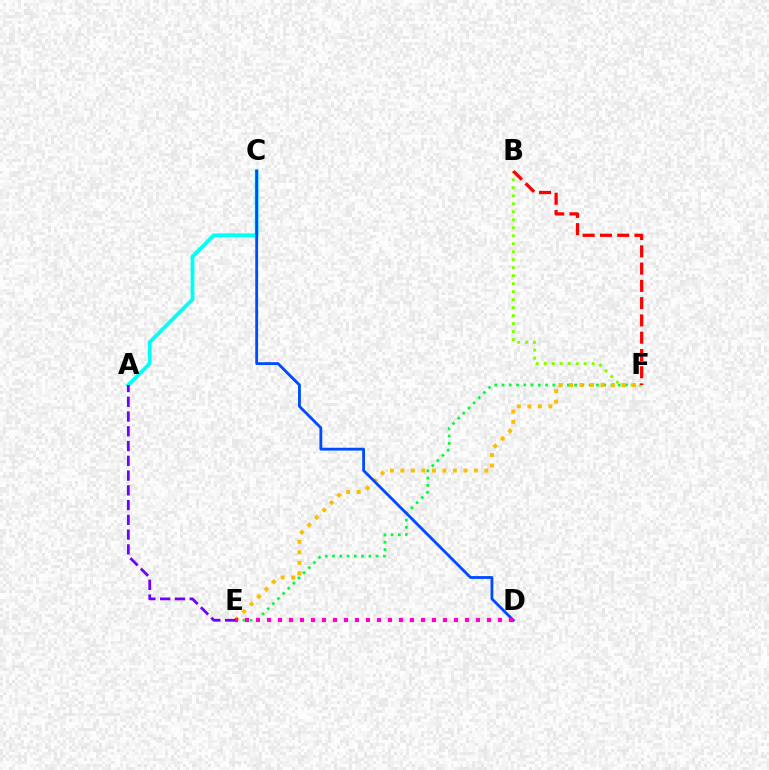{('E', 'F'): [{'color': '#00ff39', 'line_style': 'dotted', 'thickness': 1.97}, {'color': '#ffbd00', 'line_style': 'dotted', 'thickness': 2.85}], ('B', 'F'): [{'color': '#84ff00', 'line_style': 'dotted', 'thickness': 2.17}, {'color': '#ff0000', 'line_style': 'dashed', 'thickness': 2.35}], ('A', 'C'): [{'color': '#00fff6', 'line_style': 'solid', 'thickness': 2.74}], ('C', 'D'): [{'color': '#004bff', 'line_style': 'solid', 'thickness': 2.04}], ('D', 'E'): [{'color': '#ff00cf', 'line_style': 'dotted', 'thickness': 2.99}], ('A', 'E'): [{'color': '#7200ff', 'line_style': 'dashed', 'thickness': 2.01}]}